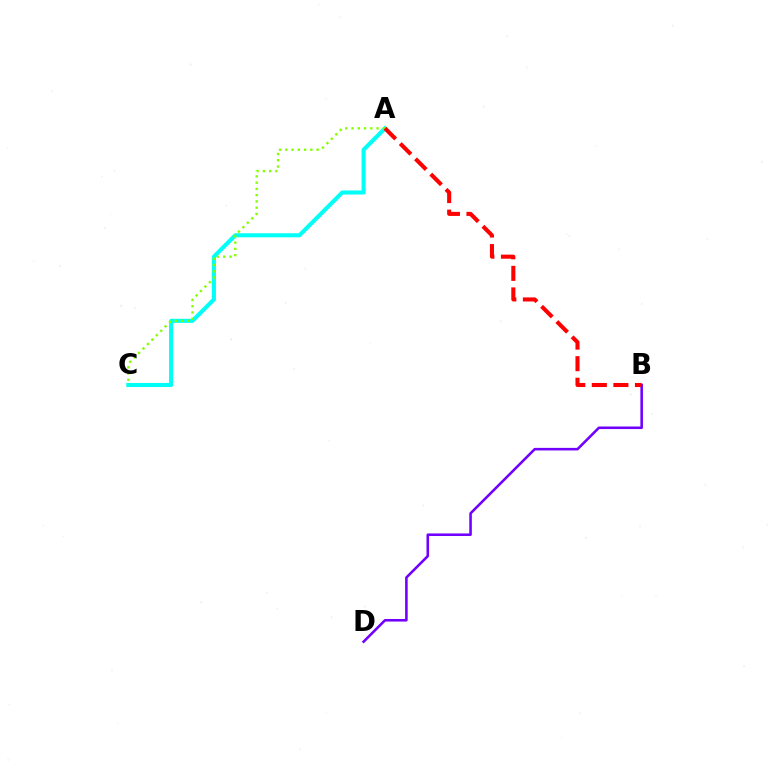{('A', 'C'): [{'color': '#00fff6', 'line_style': 'solid', 'thickness': 2.93}, {'color': '#84ff00', 'line_style': 'dotted', 'thickness': 1.7}], ('B', 'D'): [{'color': '#7200ff', 'line_style': 'solid', 'thickness': 1.85}], ('A', 'B'): [{'color': '#ff0000', 'line_style': 'dashed', 'thickness': 2.93}]}